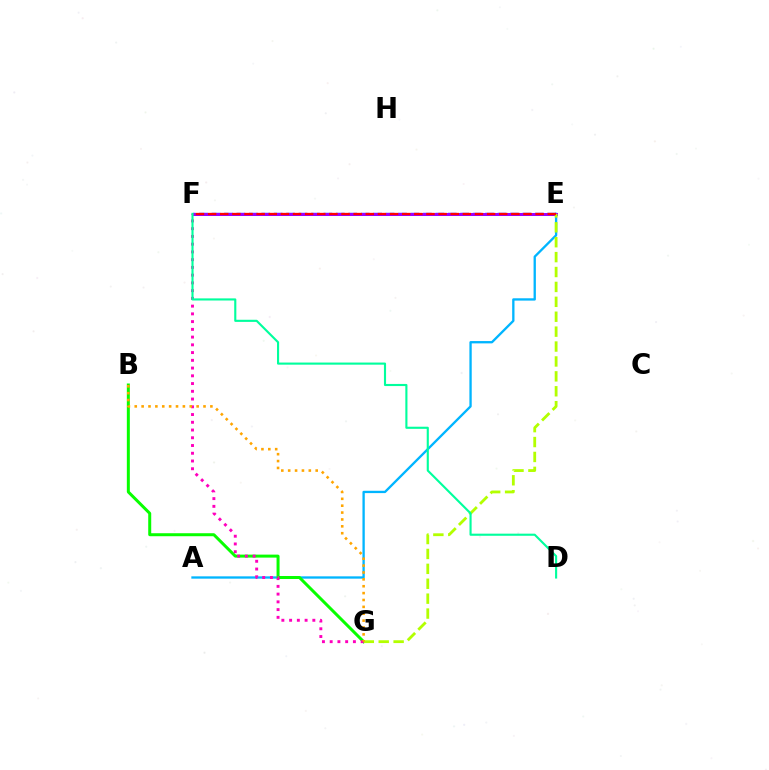{('A', 'E'): [{'color': '#00b5ff', 'line_style': 'solid', 'thickness': 1.67}], ('B', 'G'): [{'color': '#08ff00', 'line_style': 'solid', 'thickness': 2.16}, {'color': '#ffa500', 'line_style': 'dotted', 'thickness': 1.87}], ('E', 'F'): [{'color': '#0010ff', 'line_style': 'dashed', 'thickness': 1.69}, {'color': '#9b00ff', 'line_style': 'solid', 'thickness': 2.15}, {'color': '#ff0000', 'line_style': 'dashed', 'thickness': 1.65}], ('E', 'G'): [{'color': '#b3ff00', 'line_style': 'dashed', 'thickness': 2.03}], ('F', 'G'): [{'color': '#ff00bd', 'line_style': 'dotted', 'thickness': 2.1}], ('D', 'F'): [{'color': '#00ff9d', 'line_style': 'solid', 'thickness': 1.53}]}